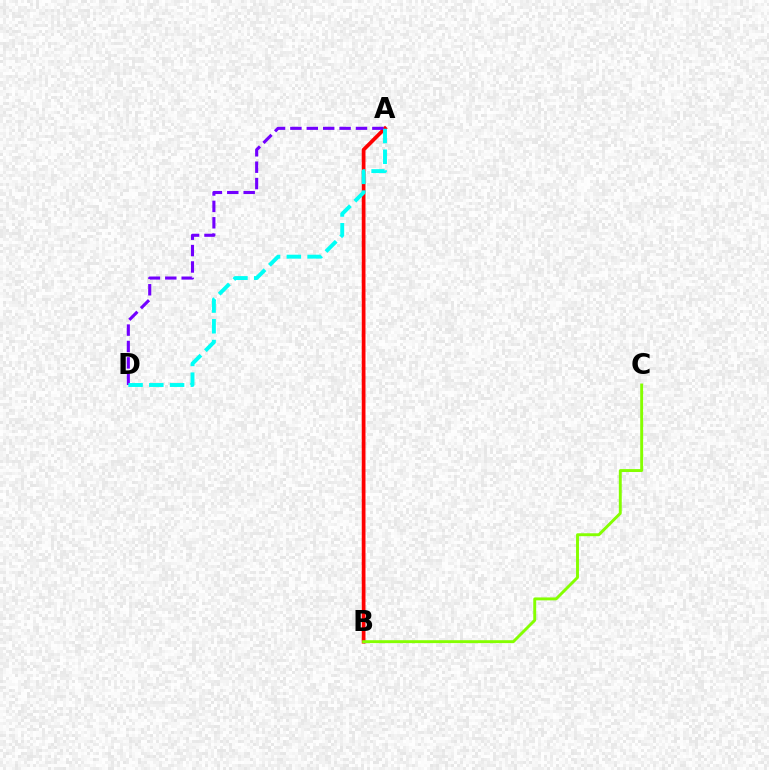{('A', 'B'): [{'color': '#ff0000', 'line_style': 'solid', 'thickness': 2.69}], ('B', 'C'): [{'color': '#84ff00', 'line_style': 'solid', 'thickness': 2.1}], ('A', 'D'): [{'color': '#7200ff', 'line_style': 'dashed', 'thickness': 2.23}, {'color': '#00fff6', 'line_style': 'dashed', 'thickness': 2.82}]}